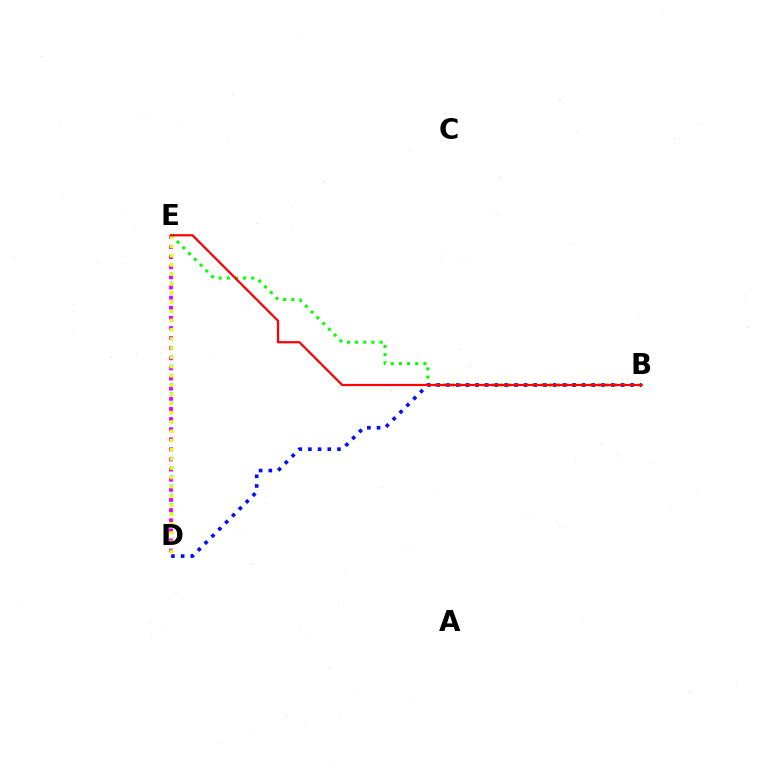{('B', 'E'): [{'color': '#08ff00', 'line_style': 'dotted', 'thickness': 2.22}, {'color': '#ff0000', 'line_style': 'solid', 'thickness': 1.6}], ('D', 'E'): [{'color': '#00fff6', 'line_style': 'dotted', 'thickness': 2.5}, {'color': '#ee00ff', 'line_style': 'dotted', 'thickness': 2.75}, {'color': '#fcf500', 'line_style': 'dotted', 'thickness': 2.51}], ('B', 'D'): [{'color': '#0010ff', 'line_style': 'dotted', 'thickness': 2.63}]}